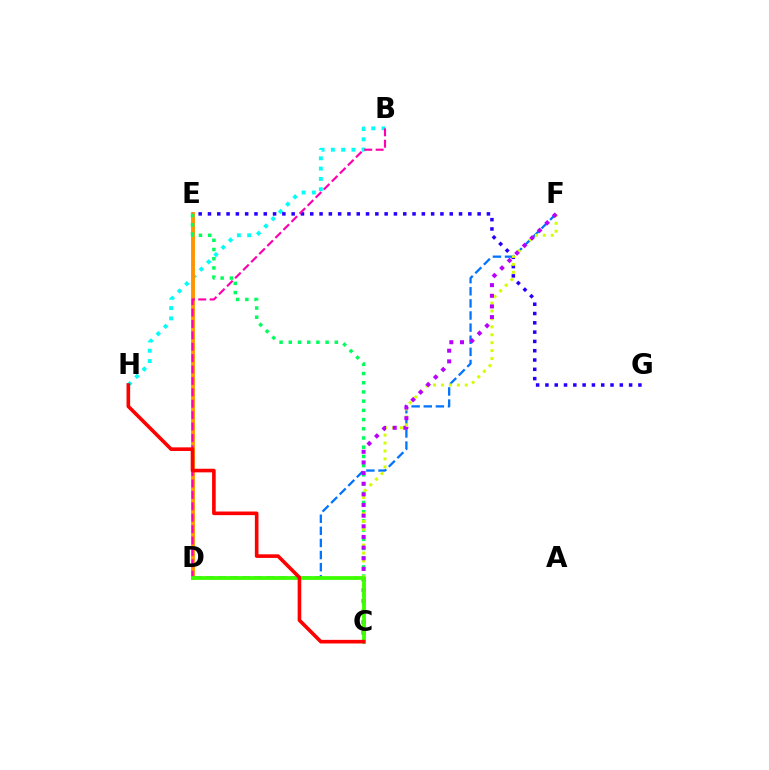{('B', 'H'): [{'color': '#00fff6', 'line_style': 'dotted', 'thickness': 2.8}], ('D', 'E'): [{'color': '#ff9400', 'line_style': 'solid', 'thickness': 2.8}], ('E', 'G'): [{'color': '#2500ff', 'line_style': 'dotted', 'thickness': 2.53}], ('B', 'D'): [{'color': '#ff00ac', 'line_style': 'dashed', 'thickness': 1.55}], ('D', 'F'): [{'color': '#0074ff', 'line_style': 'dashed', 'thickness': 1.65}], ('C', 'E'): [{'color': '#00ff5c', 'line_style': 'dotted', 'thickness': 2.5}], ('C', 'F'): [{'color': '#d1ff00', 'line_style': 'dotted', 'thickness': 2.15}, {'color': '#b900ff', 'line_style': 'dotted', 'thickness': 2.89}], ('C', 'D'): [{'color': '#3dff00', 'line_style': 'solid', 'thickness': 2.71}], ('C', 'H'): [{'color': '#ff0000', 'line_style': 'solid', 'thickness': 2.6}]}